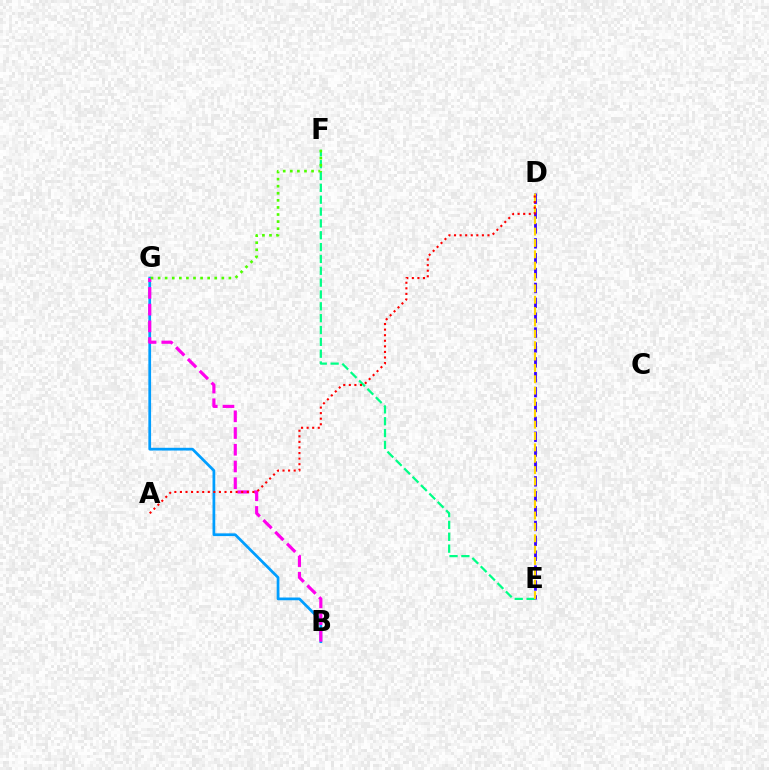{('B', 'G'): [{'color': '#009eff', 'line_style': 'solid', 'thickness': 1.97}, {'color': '#ff00ed', 'line_style': 'dashed', 'thickness': 2.27}], ('D', 'E'): [{'color': '#3700ff', 'line_style': 'dashed', 'thickness': 2.02}, {'color': '#ffd500', 'line_style': 'dashed', 'thickness': 1.54}], ('E', 'F'): [{'color': '#00ff86', 'line_style': 'dashed', 'thickness': 1.61}], ('F', 'G'): [{'color': '#4fff00', 'line_style': 'dotted', 'thickness': 1.92}], ('A', 'D'): [{'color': '#ff0000', 'line_style': 'dotted', 'thickness': 1.51}]}